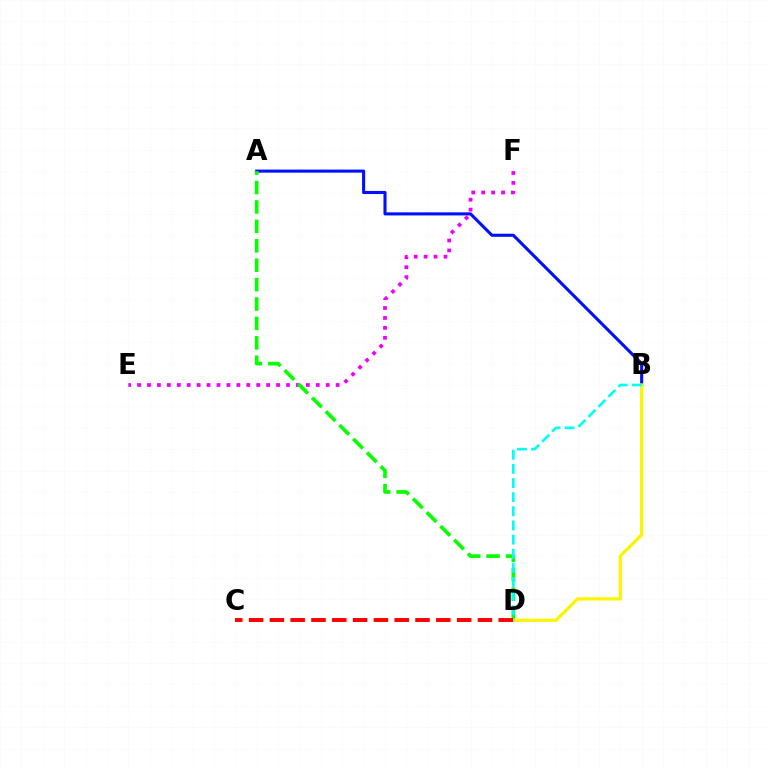{('E', 'F'): [{'color': '#ee00ff', 'line_style': 'dotted', 'thickness': 2.7}], ('A', 'B'): [{'color': '#0010ff', 'line_style': 'solid', 'thickness': 2.22}], ('A', 'D'): [{'color': '#08ff00', 'line_style': 'dashed', 'thickness': 2.64}], ('B', 'D'): [{'color': '#fcf500', 'line_style': 'solid', 'thickness': 2.35}, {'color': '#00fff6', 'line_style': 'dashed', 'thickness': 1.92}], ('C', 'D'): [{'color': '#ff0000', 'line_style': 'dashed', 'thickness': 2.83}]}